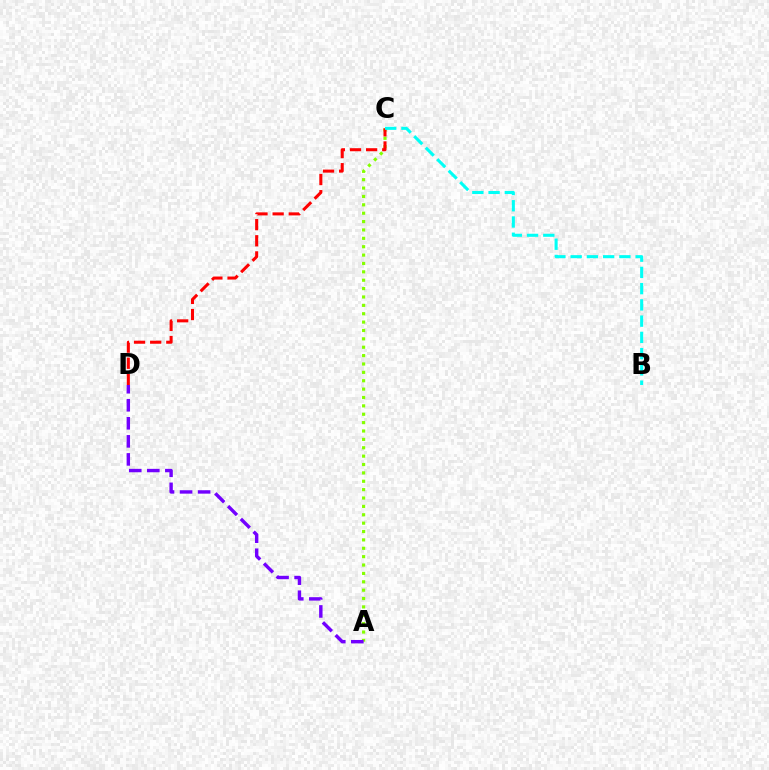{('A', 'C'): [{'color': '#84ff00', 'line_style': 'dotted', 'thickness': 2.28}], ('C', 'D'): [{'color': '#ff0000', 'line_style': 'dashed', 'thickness': 2.19}], ('B', 'C'): [{'color': '#00fff6', 'line_style': 'dashed', 'thickness': 2.21}], ('A', 'D'): [{'color': '#7200ff', 'line_style': 'dashed', 'thickness': 2.45}]}